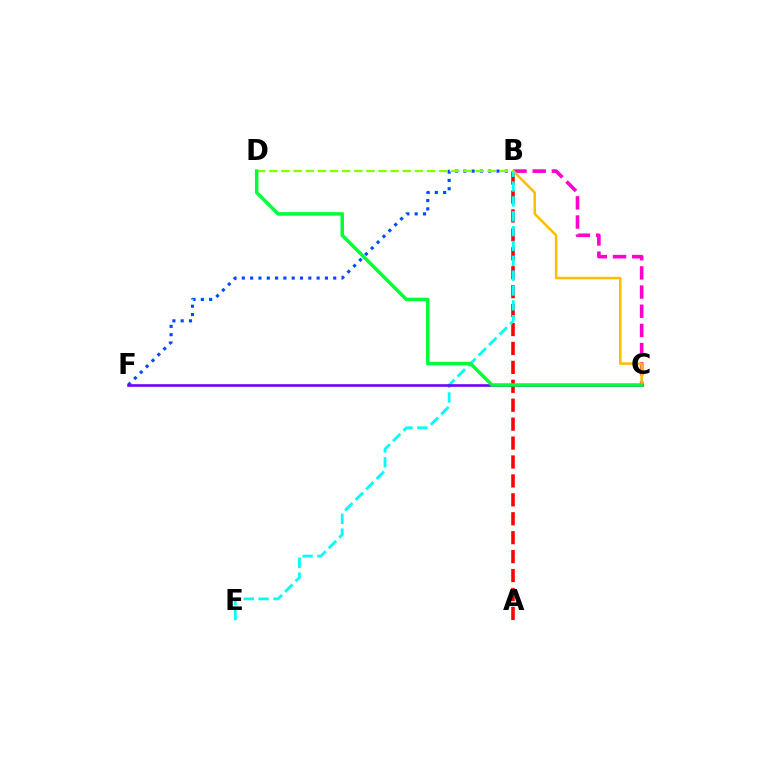{('B', 'C'): [{'color': '#ff00cf', 'line_style': 'dashed', 'thickness': 2.6}, {'color': '#ffbd00', 'line_style': 'solid', 'thickness': 1.82}], ('B', 'F'): [{'color': '#004bff', 'line_style': 'dotted', 'thickness': 2.26}], ('A', 'B'): [{'color': '#ff0000', 'line_style': 'dashed', 'thickness': 2.57}], ('B', 'E'): [{'color': '#00fff6', 'line_style': 'dashed', 'thickness': 2.02}], ('B', 'D'): [{'color': '#84ff00', 'line_style': 'dashed', 'thickness': 1.65}], ('C', 'F'): [{'color': '#7200ff', 'line_style': 'solid', 'thickness': 1.89}], ('C', 'D'): [{'color': '#00ff39', 'line_style': 'solid', 'thickness': 2.51}]}